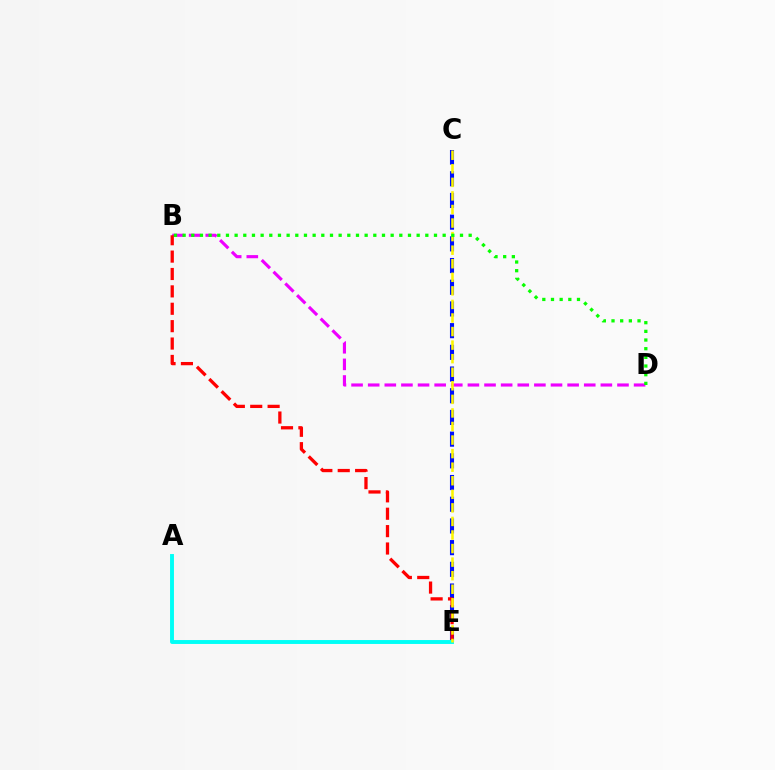{('B', 'D'): [{'color': '#ee00ff', 'line_style': 'dashed', 'thickness': 2.26}, {'color': '#08ff00', 'line_style': 'dotted', 'thickness': 2.36}], ('C', 'E'): [{'color': '#0010ff', 'line_style': 'dashed', 'thickness': 2.95}, {'color': '#fcf500', 'line_style': 'dashed', 'thickness': 1.84}], ('B', 'E'): [{'color': '#ff0000', 'line_style': 'dashed', 'thickness': 2.36}], ('A', 'E'): [{'color': '#00fff6', 'line_style': 'solid', 'thickness': 2.81}]}